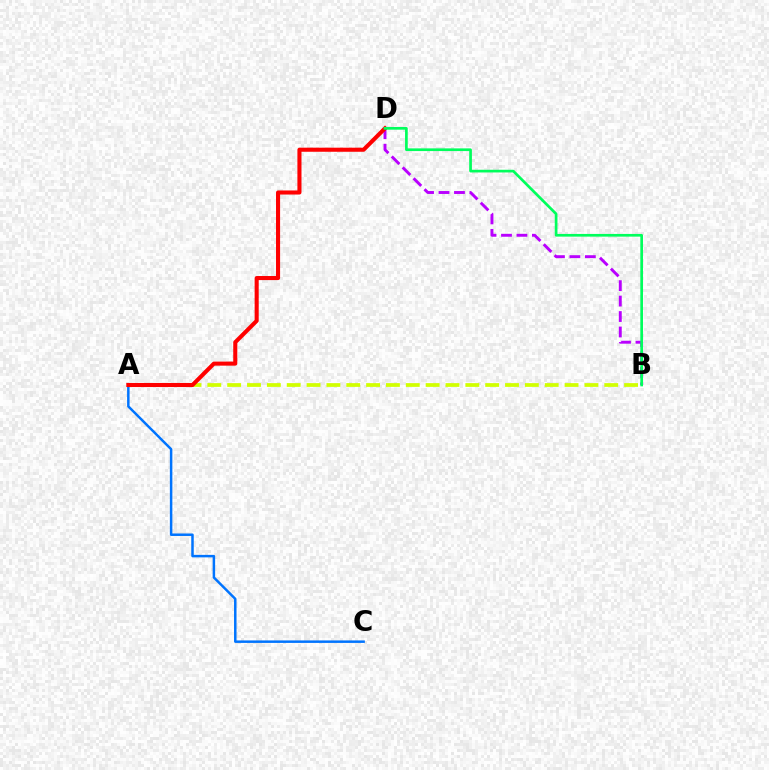{('B', 'D'): [{'color': '#b900ff', 'line_style': 'dashed', 'thickness': 2.1}, {'color': '#00ff5c', 'line_style': 'solid', 'thickness': 1.94}], ('A', 'B'): [{'color': '#d1ff00', 'line_style': 'dashed', 'thickness': 2.7}], ('A', 'C'): [{'color': '#0074ff', 'line_style': 'solid', 'thickness': 1.79}], ('A', 'D'): [{'color': '#ff0000', 'line_style': 'solid', 'thickness': 2.94}]}